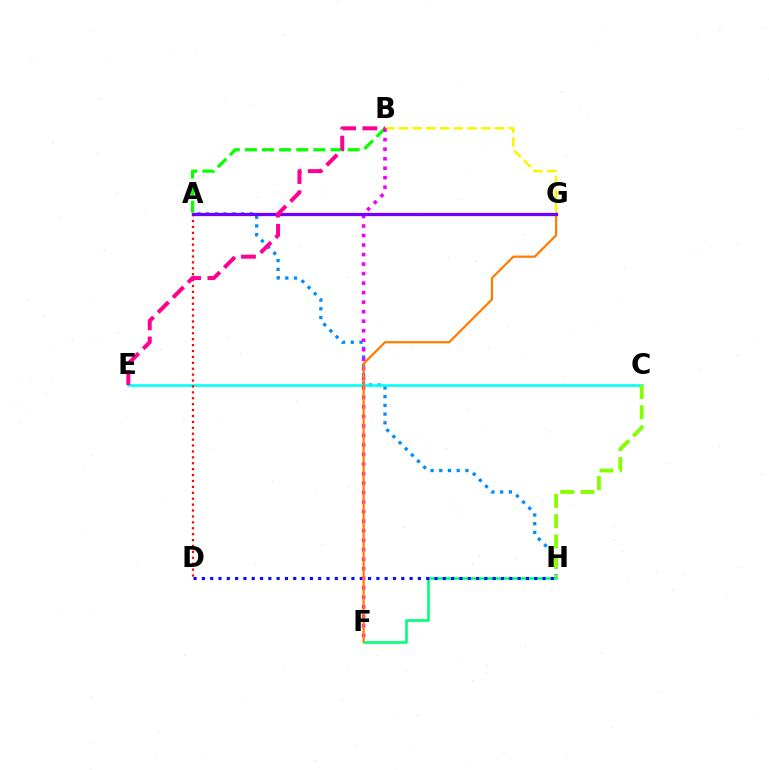{('F', 'H'): [{'color': '#00ff74', 'line_style': 'solid', 'thickness': 1.88}], ('A', 'H'): [{'color': '#008cff', 'line_style': 'dotted', 'thickness': 2.37}], ('D', 'H'): [{'color': '#0010ff', 'line_style': 'dotted', 'thickness': 2.26}], ('C', 'E'): [{'color': '#00fff6', 'line_style': 'solid', 'thickness': 1.89}], ('C', 'H'): [{'color': '#84ff00', 'line_style': 'dashed', 'thickness': 2.75}], ('A', 'B'): [{'color': '#08ff00', 'line_style': 'dashed', 'thickness': 2.33}], ('B', 'G'): [{'color': '#fcf500', 'line_style': 'dashed', 'thickness': 1.86}], ('B', 'F'): [{'color': '#ee00ff', 'line_style': 'dotted', 'thickness': 2.59}], ('F', 'G'): [{'color': '#ff7c00', 'line_style': 'solid', 'thickness': 1.61}], ('A', 'D'): [{'color': '#ff0000', 'line_style': 'dotted', 'thickness': 1.61}], ('A', 'G'): [{'color': '#7200ff', 'line_style': 'solid', 'thickness': 2.35}], ('B', 'E'): [{'color': '#ff0094', 'line_style': 'dashed', 'thickness': 2.88}]}